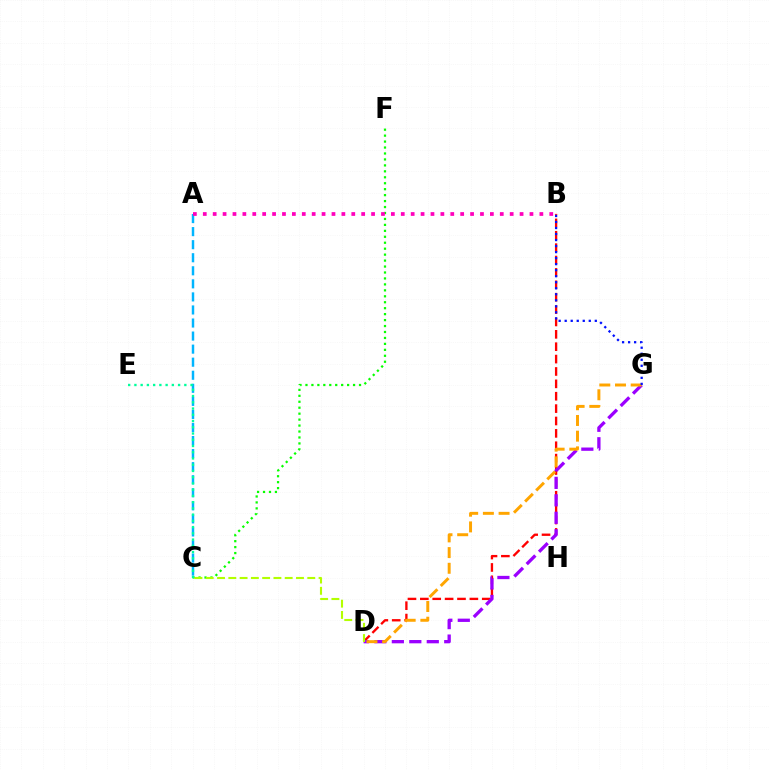{('B', 'D'): [{'color': '#ff0000', 'line_style': 'dashed', 'thickness': 1.68}], ('D', 'G'): [{'color': '#9b00ff', 'line_style': 'dashed', 'thickness': 2.37}, {'color': '#ffa500', 'line_style': 'dashed', 'thickness': 2.13}], ('A', 'C'): [{'color': '#00b5ff', 'line_style': 'dashed', 'thickness': 1.77}], ('C', 'F'): [{'color': '#08ff00', 'line_style': 'dotted', 'thickness': 1.62}], ('C', 'D'): [{'color': '#b3ff00', 'line_style': 'dashed', 'thickness': 1.53}], ('C', 'E'): [{'color': '#00ff9d', 'line_style': 'dotted', 'thickness': 1.7}], ('B', 'G'): [{'color': '#0010ff', 'line_style': 'dotted', 'thickness': 1.64}], ('A', 'B'): [{'color': '#ff00bd', 'line_style': 'dotted', 'thickness': 2.69}]}